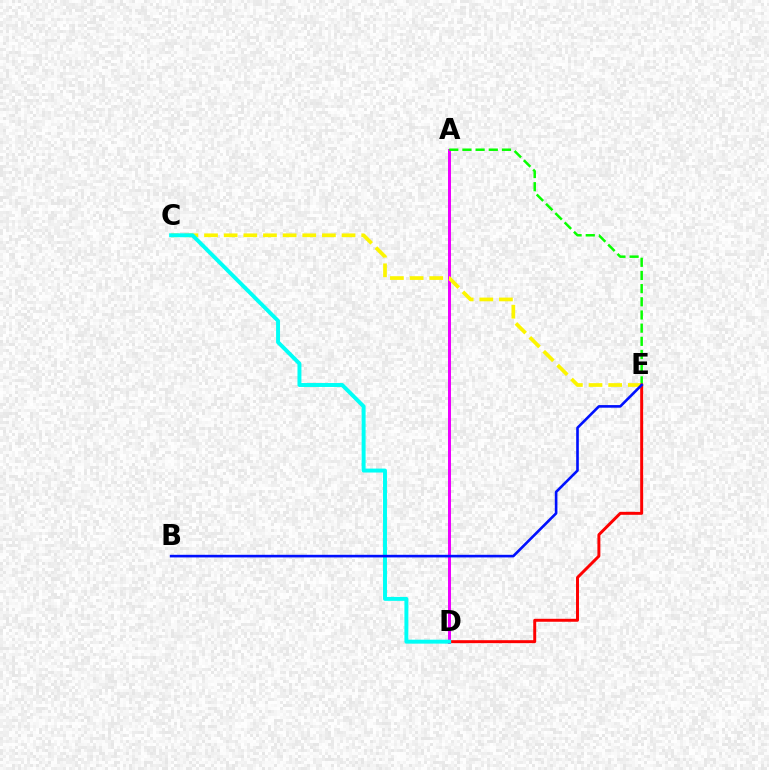{('A', 'D'): [{'color': '#ee00ff', 'line_style': 'solid', 'thickness': 2.15}], ('A', 'E'): [{'color': '#08ff00', 'line_style': 'dashed', 'thickness': 1.79}], ('C', 'E'): [{'color': '#fcf500', 'line_style': 'dashed', 'thickness': 2.67}], ('D', 'E'): [{'color': '#ff0000', 'line_style': 'solid', 'thickness': 2.13}], ('C', 'D'): [{'color': '#00fff6', 'line_style': 'solid', 'thickness': 2.84}], ('B', 'E'): [{'color': '#0010ff', 'line_style': 'solid', 'thickness': 1.89}]}